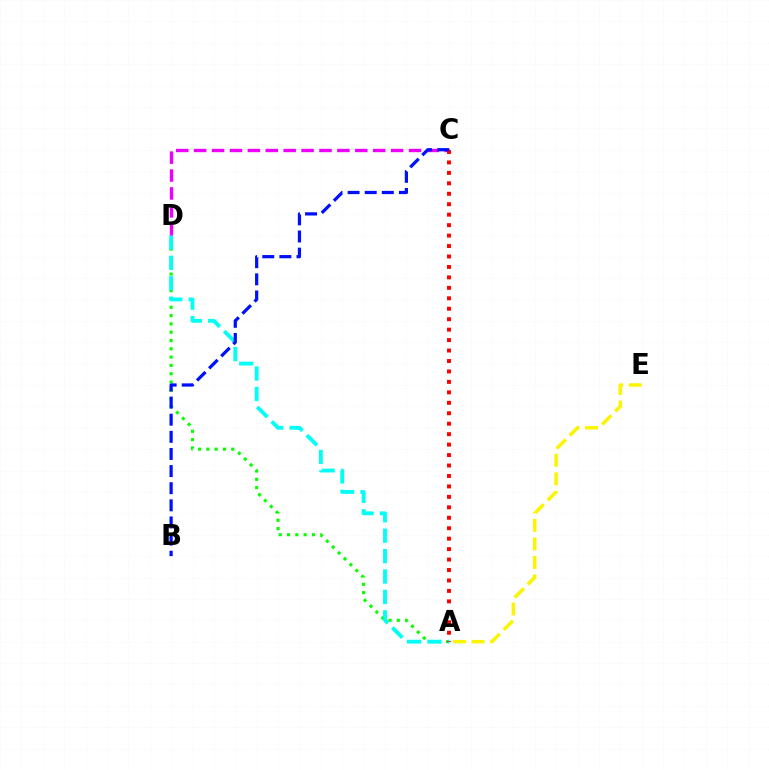{('A', 'D'): [{'color': '#08ff00', 'line_style': 'dotted', 'thickness': 2.26}, {'color': '#00fff6', 'line_style': 'dashed', 'thickness': 2.77}], ('C', 'D'): [{'color': '#ee00ff', 'line_style': 'dashed', 'thickness': 2.43}], ('A', 'C'): [{'color': '#ff0000', 'line_style': 'dotted', 'thickness': 2.84}], ('B', 'C'): [{'color': '#0010ff', 'line_style': 'dashed', 'thickness': 2.33}], ('A', 'E'): [{'color': '#fcf500', 'line_style': 'dashed', 'thickness': 2.51}]}